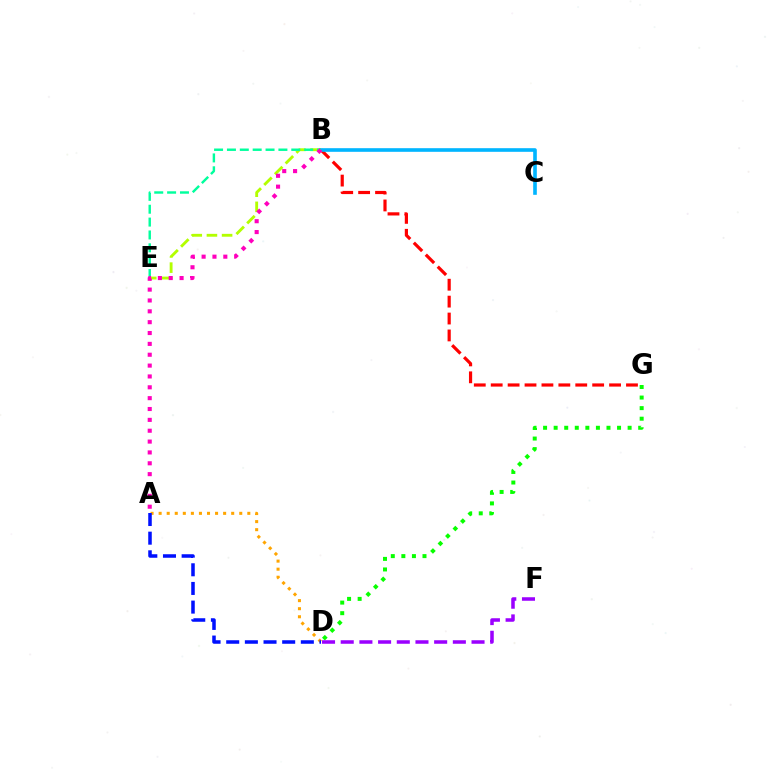{('A', 'D'): [{'color': '#ffa500', 'line_style': 'dotted', 'thickness': 2.19}, {'color': '#0010ff', 'line_style': 'dashed', 'thickness': 2.53}], ('B', 'E'): [{'color': '#b3ff00', 'line_style': 'dashed', 'thickness': 2.06}, {'color': '#00ff9d', 'line_style': 'dashed', 'thickness': 1.75}], ('B', 'G'): [{'color': '#ff0000', 'line_style': 'dashed', 'thickness': 2.3}], ('D', 'G'): [{'color': '#08ff00', 'line_style': 'dotted', 'thickness': 2.87}], ('B', 'C'): [{'color': '#00b5ff', 'line_style': 'solid', 'thickness': 2.61}], ('D', 'F'): [{'color': '#9b00ff', 'line_style': 'dashed', 'thickness': 2.54}], ('A', 'B'): [{'color': '#ff00bd', 'line_style': 'dotted', 'thickness': 2.95}]}